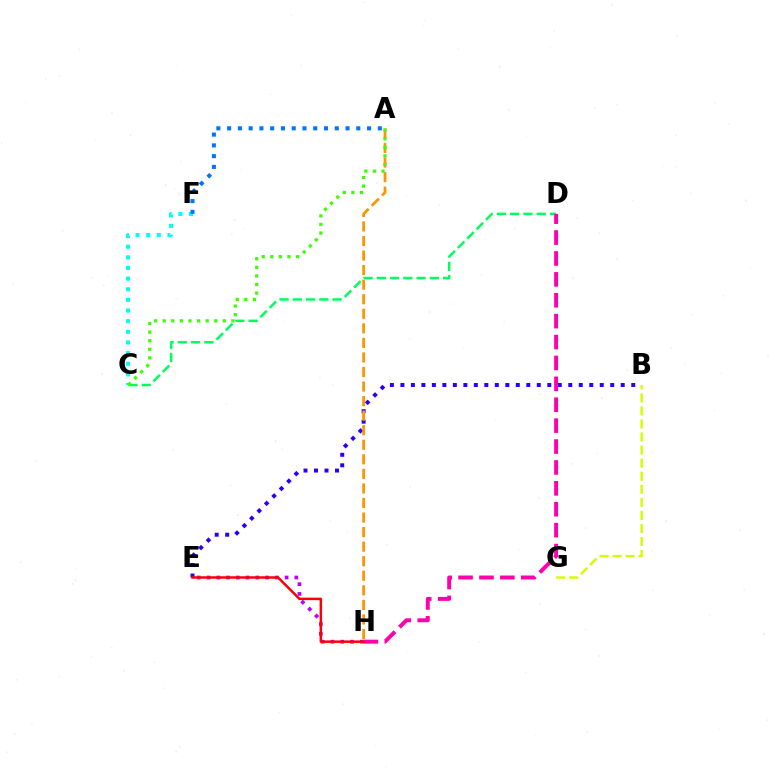{('E', 'H'): [{'color': '#b900ff', 'line_style': 'dotted', 'thickness': 2.65}, {'color': '#ff0000', 'line_style': 'solid', 'thickness': 1.8}], ('C', 'F'): [{'color': '#00fff6', 'line_style': 'dotted', 'thickness': 2.89}], ('A', 'F'): [{'color': '#0074ff', 'line_style': 'dotted', 'thickness': 2.92}], ('C', 'D'): [{'color': '#00ff5c', 'line_style': 'dashed', 'thickness': 1.8}], ('B', 'E'): [{'color': '#2500ff', 'line_style': 'dotted', 'thickness': 2.85}], ('A', 'H'): [{'color': '#ff9400', 'line_style': 'dashed', 'thickness': 1.98}], ('A', 'C'): [{'color': '#3dff00', 'line_style': 'dotted', 'thickness': 2.33}], ('B', 'G'): [{'color': '#d1ff00', 'line_style': 'dashed', 'thickness': 1.77}], ('D', 'H'): [{'color': '#ff00ac', 'line_style': 'dashed', 'thickness': 2.84}]}